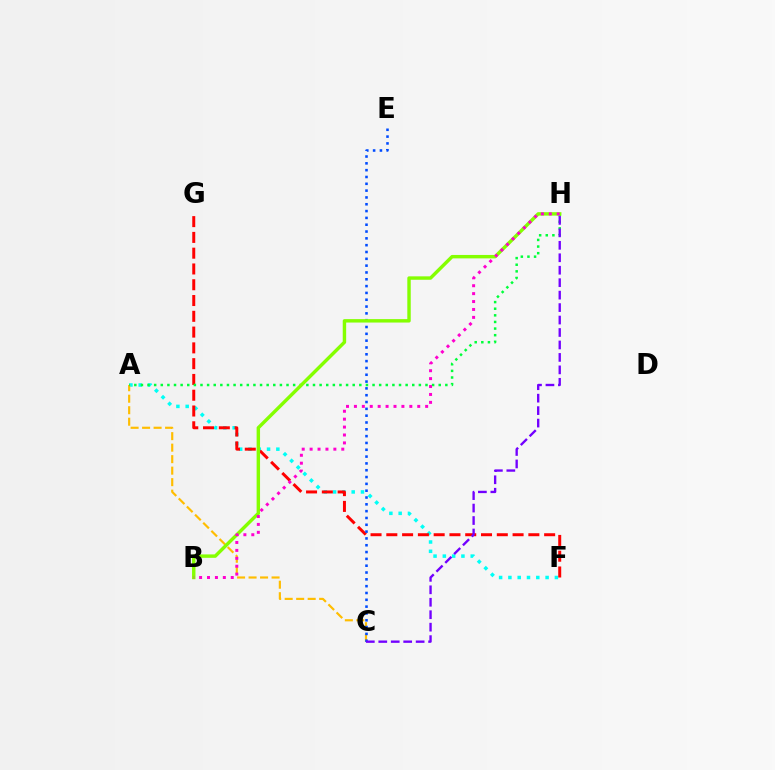{('A', 'F'): [{'color': '#00fff6', 'line_style': 'dotted', 'thickness': 2.53}], ('A', 'C'): [{'color': '#ffbd00', 'line_style': 'dashed', 'thickness': 1.56}], ('F', 'G'): [{'color': '#ff0000', 'line_style': 'dashed', 'thickness': 2.14}], ('C', 'E'): [{'color': '#004bff', 'line_style': 'dotted', 'thickness': 1.85}], ('A', 'H'): [{'color': '#00ff39', 'line_style': 'dotted', 'thickness': 1.8}], ('B', 'H'): [{'color': '#84ff00', 'line_style': 'solid', 'thickness': 2.47}, {'color': '#ff00cf', 'line_style': 'dotted', 'thickness': 2.15}], ('C', 'H'): [{'color': '#7200ff', 'line_style': 'dashed', 'thickness': 1.69}]}